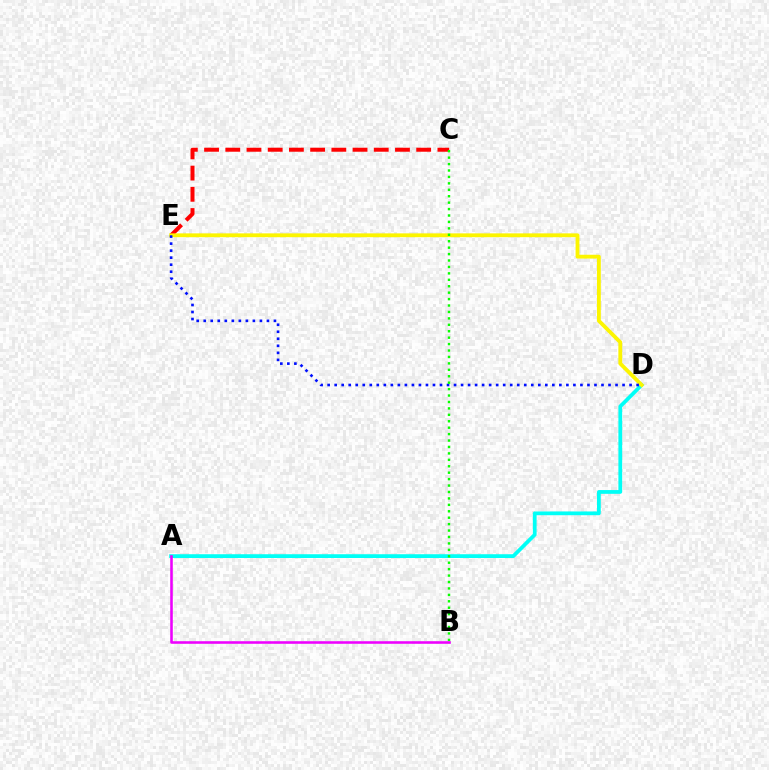{('A', 'D'): [{'color': '#00fff6', 'line_style': 'solid', 'thickness': 2.71}], ('C', 'E'): [{'color': '#ff0000', 'line_style': 'dashed', 'thickness': 2.88}], ('D', 'E'): [{'color': '#fcf500', 'line_style': 'solid', 'thickness': 2.76}, {'color': '#0010ff', 'line_style': 'dotted', 'thickness': 1.91}], ('B', 'C'): [{'color': '#08ff00', 'line_style': 'dotted', 'thickness': 1.75}], ('A', 'B'): [{'color': '#ee00ff', 'line_style': 'solid', 'thickness': 1.85}]}